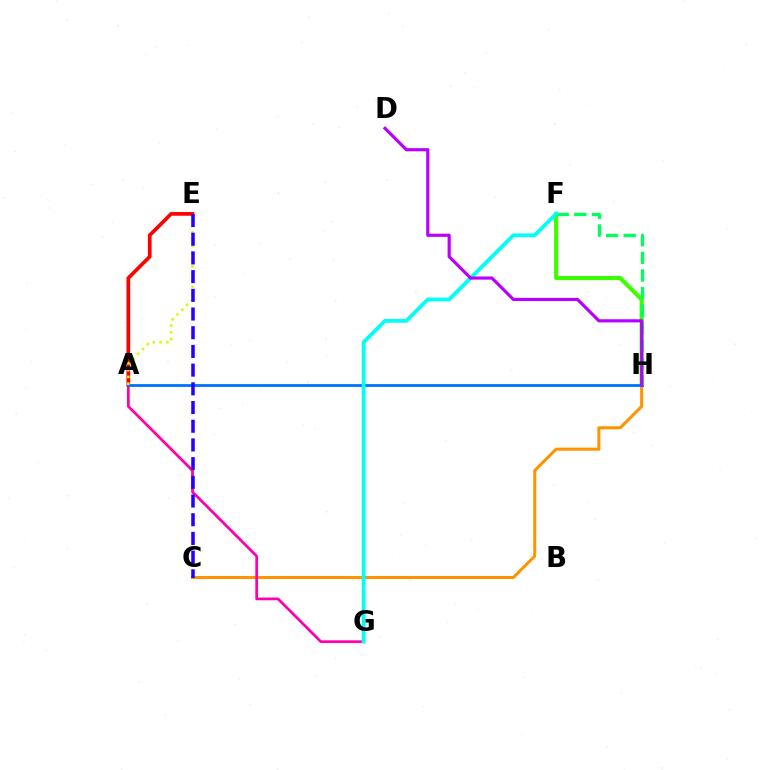{('C', 'H'): [{'color': '#ff9400', 'line_style': 'solid', 'thickness': 2.2}], ('A', 'G'): [{'color': '#ff00ac', 'line_style': 'solid', 'thickness': 1.97}], ('F', 'H'): [{'color': '#3dff00', 'line_style': 'solid', 'thickness': 2.97}, {'color': '#00ff5c', 'line_style': 'dashed', 'thickness': 2.39}], ('A', 'E'): [{'color': '#ff0000', 'line_style': 'solid', 'thickness': 2.67}, {'color': '#d1ff00', 'line_style': 'dotted', 'thickness': 1.85}], ('A', 'H'): [{'color': '#0074ff', 'line_style': 'solid', 'thickness': 2.02}], ('F', 'G'): [{'color': '#00fff6', 'line_style': 'solid', 'thickness': 2.73}], ('C', 'E'): [{'color': '#2500ff', 'line_style': 'dashed', 'thickness': 2.54}], ('D', 'H'): [{'color': '#b900ff', 'line_style': 'solid', 'thickness': 2.27}]}